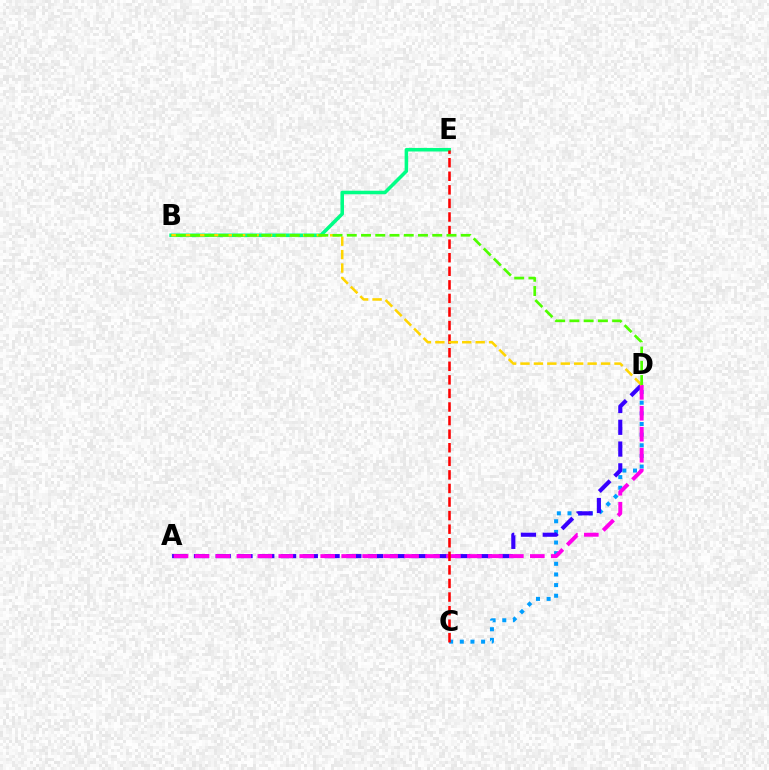{('C', 'D'): [{'color': '#009eff', 'line_style': 'dotted', 'thickness': 2.89}], ('A', 'D'): [{'color': '#3700ff', 'line_style': 'dashed', 'thickness': 2.96}, {'color': '#ff00ed', 'line_style': 'dashed', 'thickness': 2.85}], ('B', 'E'): [{'color': '#00ff86', 'line_style': 'solid', 'thickness': 2.55}], ('C', 'E'): [{'color': '#ff0000', 'line_style': 'dashed', 'thickness': 1.84}], ('B', 'D'): [{'color': '#ffd500', 'line_style': 'dashed', 'thickness': 1.82}, {'color': '#4fff00', 'line_style': 'dashed', 'thickness': 1.93}]}